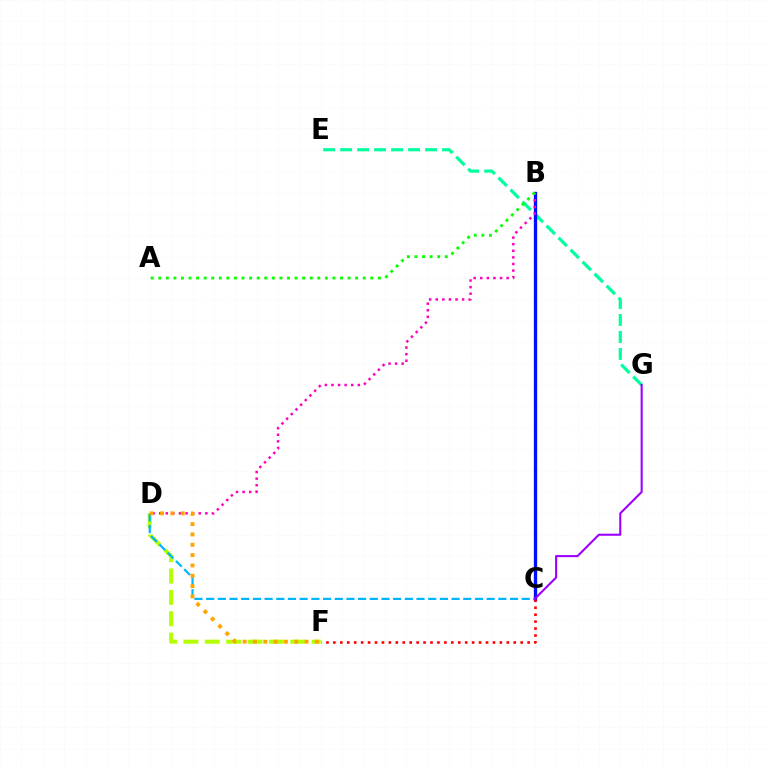{('E', 'G'): [{'color': '#00ff9d', 'line_style': 'dashed', 'thickness': 2.31}], ('D', 'F'): [{'color': '#b3ff00', 'line_style': 'dashed', 'thickness': 2.9}, {'color': '#ffa500', 'line_style': 'dotted', 'thickness': 2.81}], ('B', 'C'): [{'color': '#0010ff', 'line_style': 'solid', 'thickness': 2.39}], ('C', 'D'): [{'color': '#00b5ff', 'line_style': 'dashed', 'thickness': 1.59}], ('B', 'D'): [{'color': '#ff00bd', 'line_style': 'dotted', 'thickness': 1.79}], ('A', 'B'): [{'color': '#08ff00', 'line_style': 'dotted', 'thickness': 2.06}], ('C', 'F'): [{'color': '#ff0000', 'line_style': 'dotted', 'thickness': 1.88}], ('C', 'G'): [{'color': '#9b00ff', 'line_style': 'solid', 'thickness': 1.5}]}